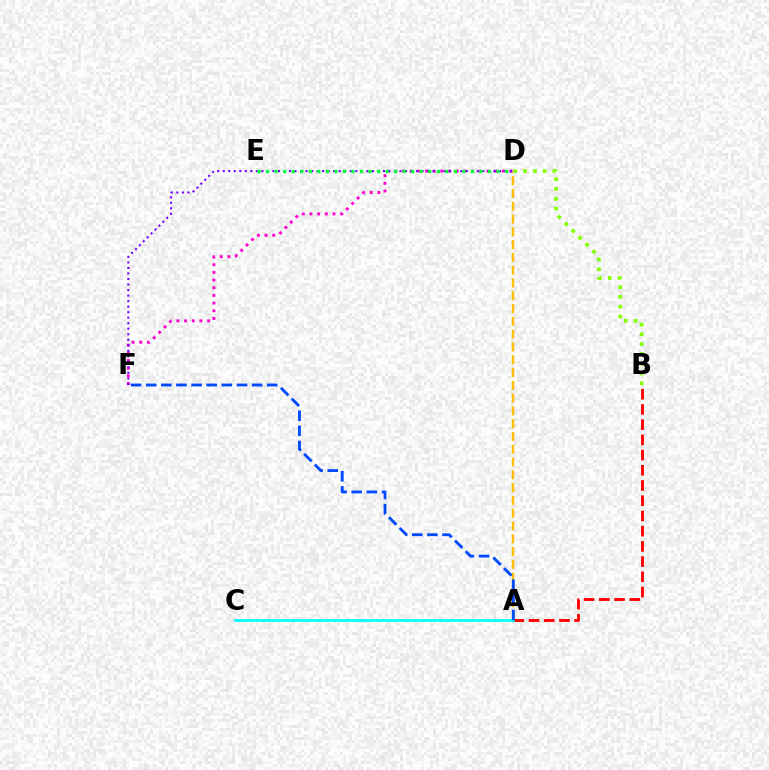{('A', 'D'): [{'color': '#ffbd00', 'line_style': 'dashed', 'thickness': 1.74}], ('D', 'F'): [{'color': '#ff00cf', 'line_style': 'dotted', 'thickness': 2.09}, {'color': '#7200ff', 'line_style': 'dotted', 'thickness': 1.5}], ('A', 'B'): [{'color': '#ff0000', 'line_style': 'dashed', 'thickness': 2.07}], ('D', 'E'): [{'color': '#00ff39', 'line_style': 'dotted', 'thickness': 2.32}], ('A', 'C'): [{'color': '#00fff6', 'line_style': 'solid', 'thickness': 1.91}], ('B', 'D'): [{'color': '#84ff00', 'line_style': 'dotted', 'thickness': 2.66}], ('A', 'F'): [{'color': '#004bff', 'line_style': 'dashed', 'thickness': 2.06}]}